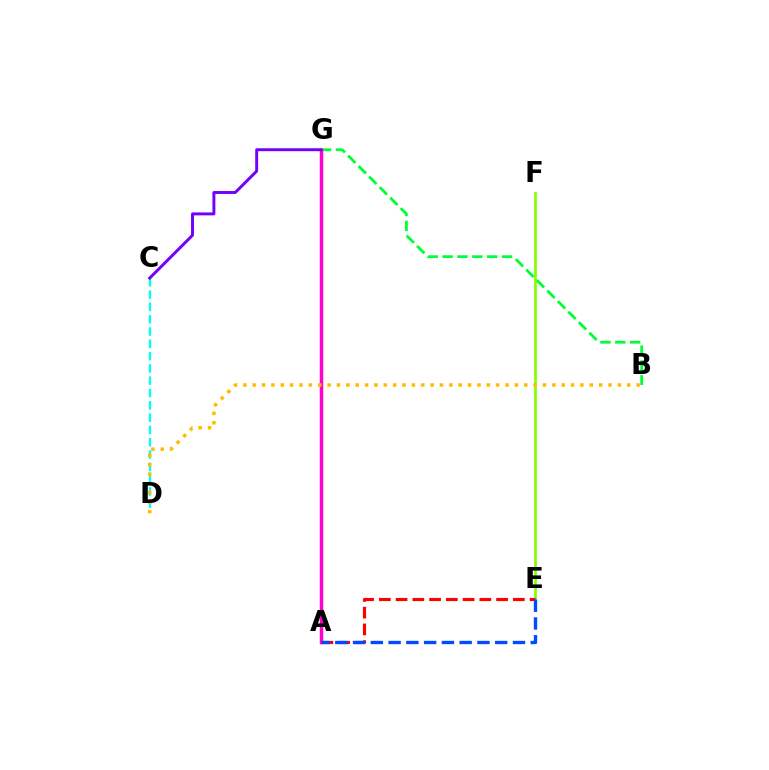{('B', 'G'): [{'color': '#00ff39', 'line_style': 'dashed', 'thickness': 2.02}], ('A', 'G'): [{'color': '#ff00cf', 'line_style': 'solid', 'thickness': 2.5}], ('C', 'D'): [{'color': '#00fff6', 'line_style': 'dashed', 'thickness': 1.67}], ('E', 'F'): [{'color': '#84ff00', 'line_style': 'solid', 'thickness': 1.94}], ('B', 'D'): [{'color': '#ffbd00', 'line_style': 'dotted', 'thickness': 2.54}], ('C', 'G'): [{'color': '#7200ff', 'line_style': 'solid', 'thickness': 2.11}], ('A', 'E'): [{'color': '#ff0000', 'line_style': 'dashed', 'thickness': 2.28}, {'color': '#004bff', 'line_style': 'dashed', 'thickness': 2.41}]}